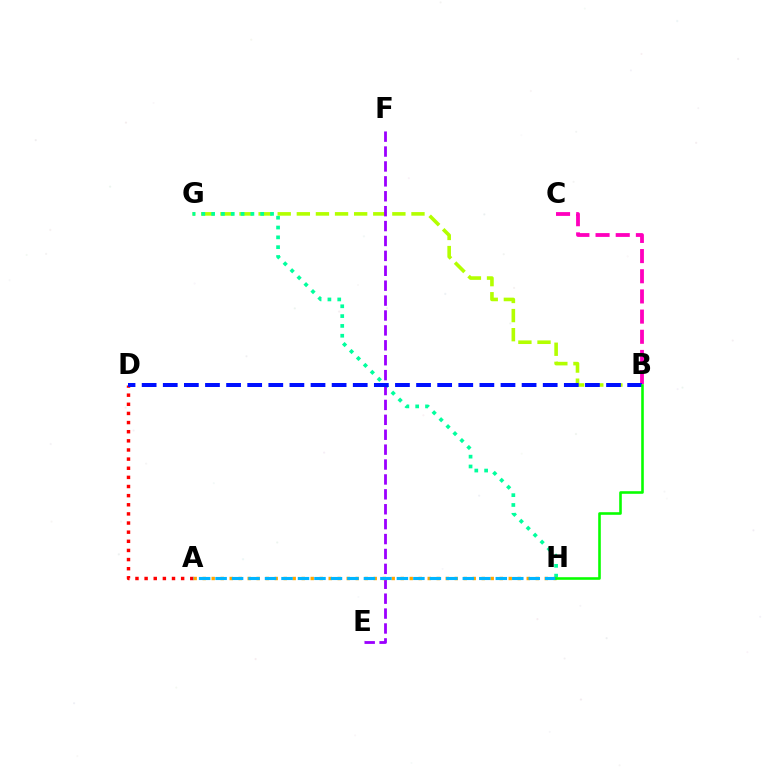{('B', 'G'): [{'color': '#b3ff00', 'line_style': 'dashed', 'thickness': 2.6}], ('G', 'H'): [{'color': '#00ff9d', 'line_style': 'dotted', 'thickness': 2.67}], ('A', 'D'): [{'color': '#ff0000', 'line_style': 'dotted', 'thickness': 2.48}], ('B', 'C'): [{'color': '#ff00bd', 'line_style': 'dashed', 'thickness': 2.74}], ('E', 'F'): [{'color': '#9b00ff', 'line_style': 'dashed', 'thickness': 2.02}], ('A', 'H'): [{'color': '#ffa500', 'line_style': 'dotted', 'thickness': 2.45}, {'color': '#00b5ff', 'line_style': 'dashed', 'thickness': 2.24}], ('B', 'D'): [{'color': '#0010ff', 'line_style': 'dashed', 'thickness': 2.87}], ('B', 'H'): [{'color': '#08ff00', 'line_style': 'solid', 'thickness': 1.87}]}